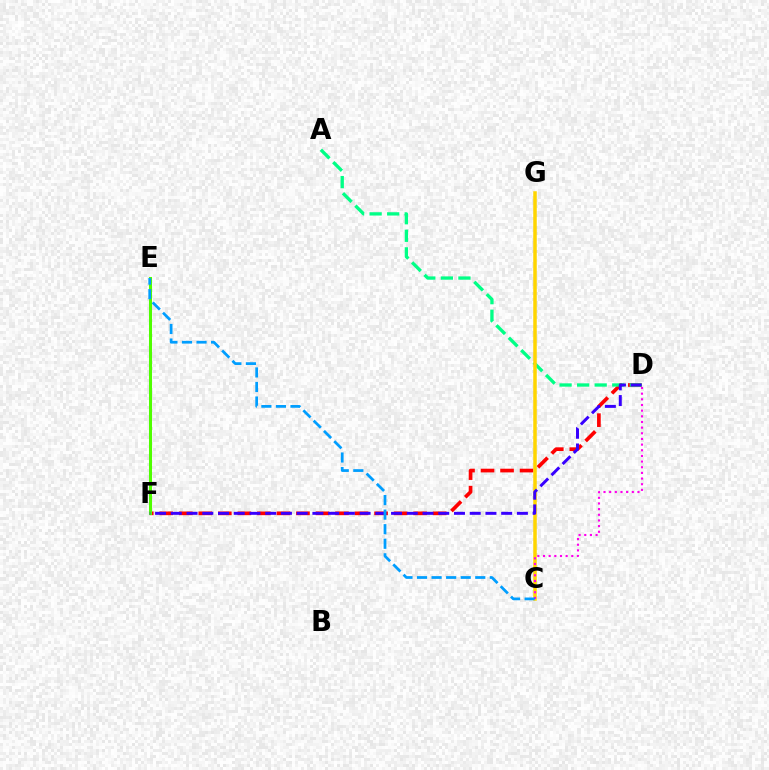{('D', 'F'): [{'color': '#ff0000', 'line_style': 'dashed', 'thickness': 2.65}, {'color': '#3700ff', 'line_style': 'dashed', 'thickness': 2.14}], ('A', 'D'): [{'color': '#00ff86', 'line_style': 'dashed', 'thickness': 2.38}], ('C', 'G'): [{'color': '#ffd500', 'line_style': 'solid', 'thickness': 2.53}], ('E', 'F'): [{'color': '#4fff00', 'line_style': 'solid', 'thickness': 2.19}], ('C', 'D'): [{'color': '#ff00ed', 'line_style': 'dotted', 'thickness': 1.54}], ('C', 'E'): [{'color': '#009eff', 'line_style': 'dashed', 'thickness': 1.98}]}